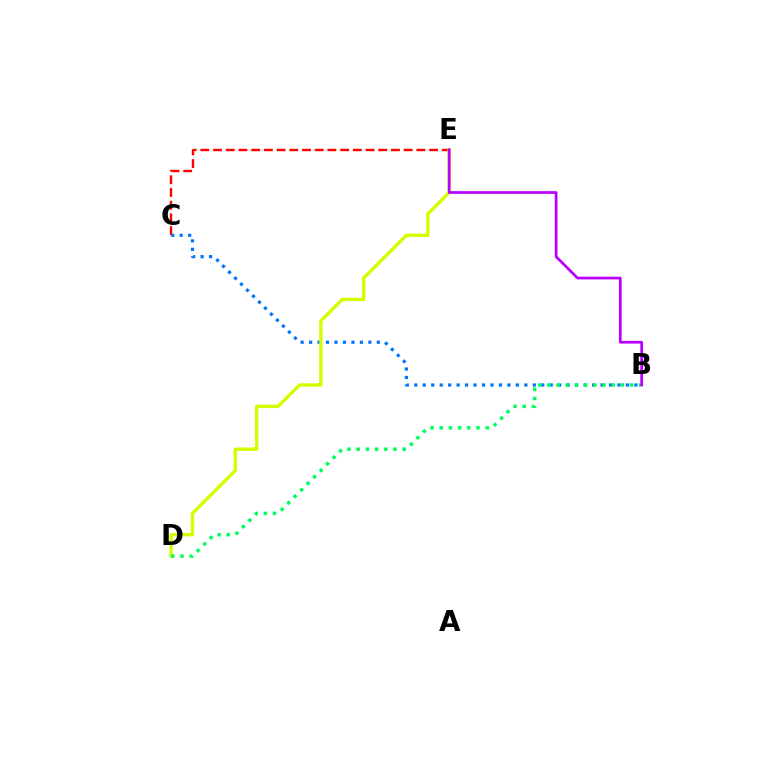{('C', 'E'): [{'color': '#ff0000', 'line_style': 'dashed', 'thickness': 1.73}], ('B', 'C'): [{'color': '#0074ff', 'line_style': 'dotted', 'thickness': 2.3}], ('D', 'E'): [{'color': '#d1ff00', 'line_style': 'solid', 'thickness': 2.43}], ('B', 'D'): [{'color': '#00ff5c', 'line_style': 'dotted', 'thickness': 2.5}], ('B', 'E'): [{'color': '#b900ff', 'line_style': 'solid', 'thickness': 1.96}]}